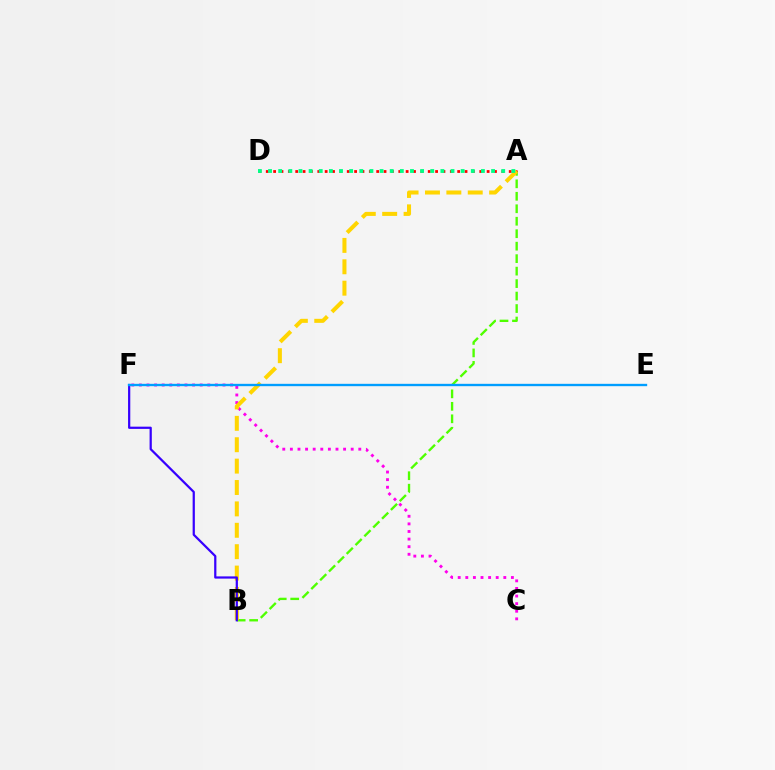{('A', 'B'): [{'color': '#4fff00', 'line_style': 'dashed', 'thickness': 1.69}, {'color': '#ffd500', 'line_style': 'dashed', 'thickness': 2.91}], ('A', 'D'): [{'color': '#ff0000', 'line_style': 'dotted', 'thickness': 2.0}, {'color': '#00ff86', 'line_style': 'dotted', 'thickness': 2.75}], ('C', 'F'): [{'color': '#ff00ed', 'line_style': 'dotted', 'thickness': 2.07}], ('B', 'F'): [{'color': '#3700ff', 'line_style': 'solid', 'thickness': 1.6}], ('E', 'F'): [{'color': '#009eff', 'line_style': 'solid', 'thickness': 1.69}]}